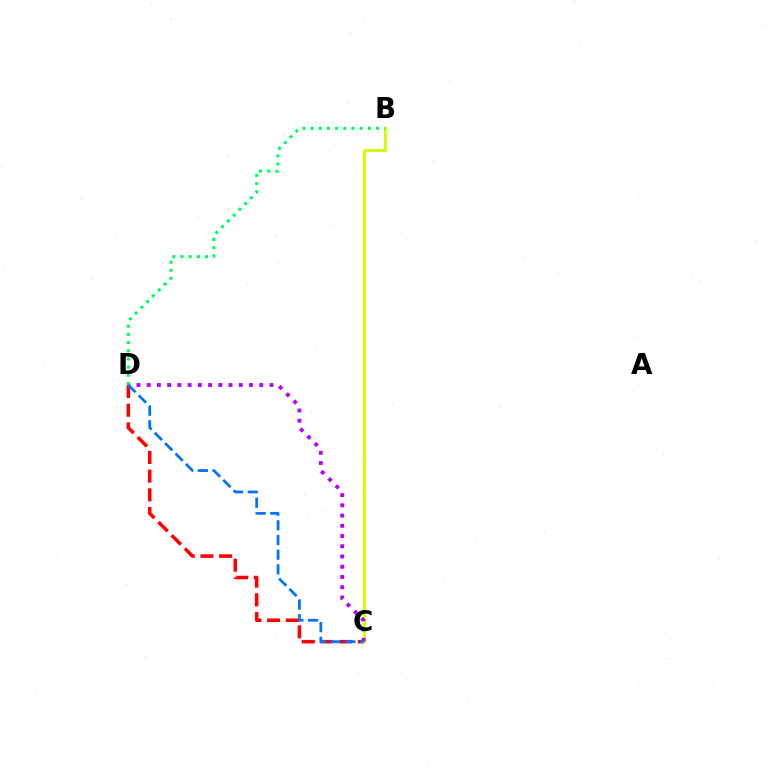{('C', 'D'): [{'color': '#ff0000', 'line_style': 'dashed', 'thickness': 2.54}, {'color': '#b900ff', 'line_style': 'dotted', 'thickness': 2.78}, {'color': '#0074ff', 'line_style': 'dashed', 'thickness': 1.99}], ('B', 'C'): [{'color': '#d1ff00', 'line_style': 'solid', 'thickness': 2.14}], ('B', 'D'): [{'color': '#00ff5c', 'line_style': 'dotted', 'thickness': 2.22}]}